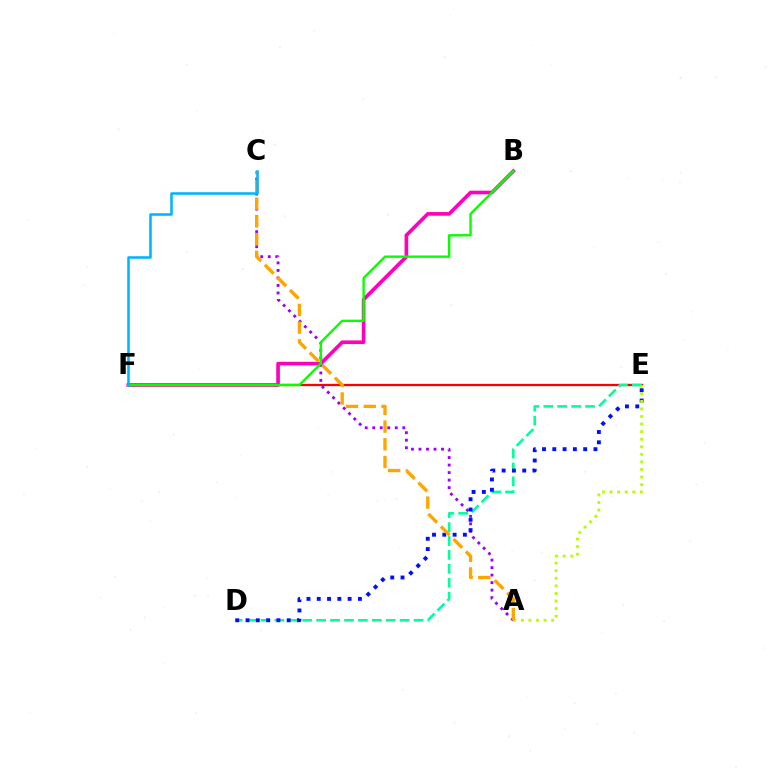{('E', 'F'): [{'color': '#ff0000', 'line_style': 'solid', 'thickness': 1.64}], ('D', 'E'): [{'color': '#00ff9d', 'line_style': 'dashed', 'thickness': 1.89}, {'color': '#0010ff', 'line_style': 'dotted', 'thickness': 2.8}], ('A', 'C'): [{'color': '#9b00ff', 'line_style': 'dotted', 'thickness': 2.04}, {'color': '#ffa500', 'line_style': 'dashed', 'thickness': 2.41}], ('B', 'F'): [{'color': '#ff00bd', 'line_style': 'solid', 'thickness': 2.62}, {'color': '#08ff00', 'line_style': 'solid', 'thickness': 1.72}], ('A', 'E'): [{'color': '#b3ff00', 'line_style': 'dotted', 'thickness': 2.06}], ('C', 'F'): [{'color': '#00b5ff', 'line_style': 'solid', 'thickness': 1.83}]}